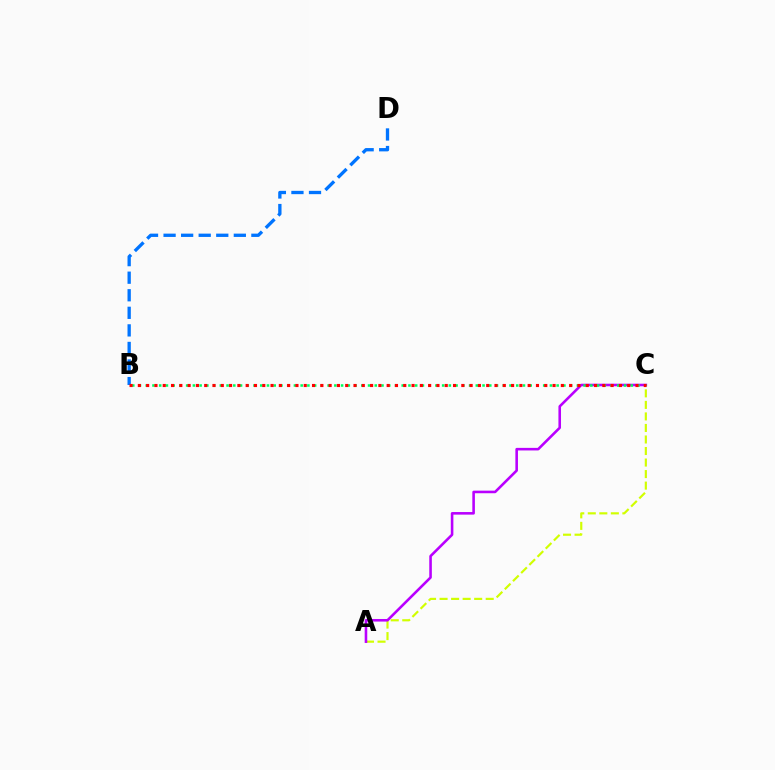{('A', 'C'): [{'color': '#d1ff00', 'line_style': 'dashed', 'thickness': 1.57}, {'color': '#b900ff', 'line_style': 'solid', 'thickness': 1.86}], ('B', 'C'): [{'color': '#00ff5c', 'line_style': 'dotted', 'thickness': 1.83}, {'color': '#ff0000', 'line_style': 'dotted', 'thickness': 2.25}], ('B', 'D'): [{'color': '#0074ff', 'line_style': 'dashed', 'thickness': 2.39}]}